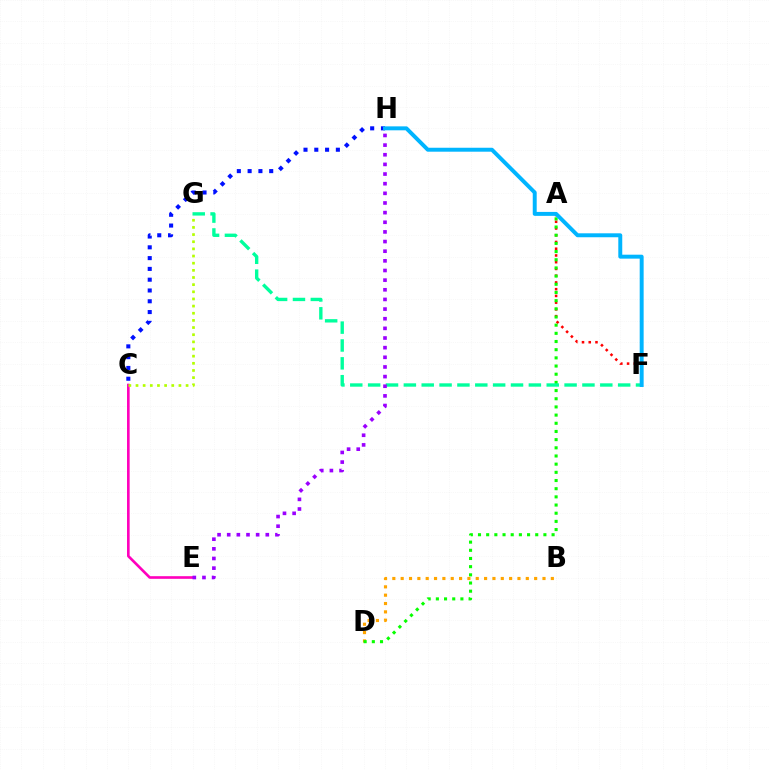{('C', 'E'): [{'color': '#ff00bd', 'line_style': 'solid', 'thickness': 1.9}], ('A', 'F'): [{'color': '#ff0000', 'line_style': 'dotted', 'thickness': 1.83}], ('C', 'G'): [{'color': '#b3ff00', 'line_style': 'dotted', 'thickness': 1.94}], ('B', 'D'): [{'color': '#ffa500', 'line_style': 'dotted', 'thickness': 2.27}], ('A', 'D'): [{'color': '#08ff00', 'line_style': 'dotted', 'thickness': 2.22}], ('C', 'H'): [{'color': '#0010ff', 'line_style': 'dotted', 'thickness': 2.93}], ('F', 'G'): [{'color': '#00ff9d', 'line_style': 'dashed', 'thickness': 2.43}], ('F', 'H'): [{'color': '#00b5ff', 'line_style': 'solid', 'thickness': 2.84}], ('E', 'H'): [{'color': '#9b00ff', 'line_style': 'dotted', 'thickness': 2.62}]}